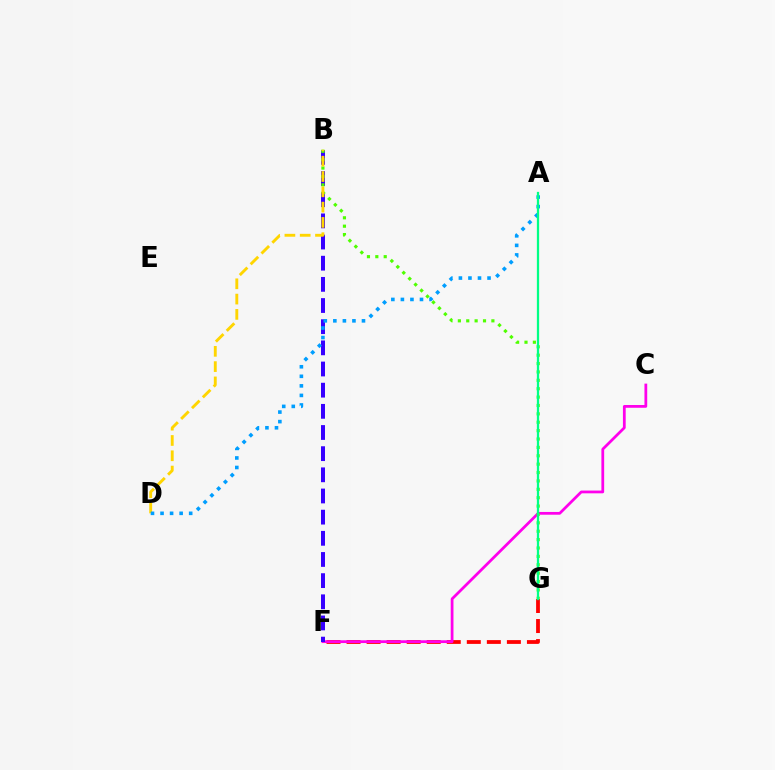{('F', 'G'): [{'color': '#ff0000', 'line_style': 'dashed', 'thickness': 2.72}], ('C', 'F'): [{'color': '#ff00ed', 'line_style': 'solid', 'thickness': 1.99}], ('B', 'F'): [{'color': '#3700ff', 'line_style': 'dashed', 'thickness': 2.87}], ('B', 'G'): [{'color': '#4fff00', 'line_style': 'dotted', 'thickness': 2.28}], ('B', 'D'): [{'color': '#ffd500', 'line_style': 'dashed', 'thickness': 2.08}], ('A', 'D'): [{'color': '#009eff', 'line_style': 'dotted', 'thickness': 2.59}], ('A', 'G'): [{'color': '#00ff86', 'line_style': 'solid', 'thickness': 1.63}]}